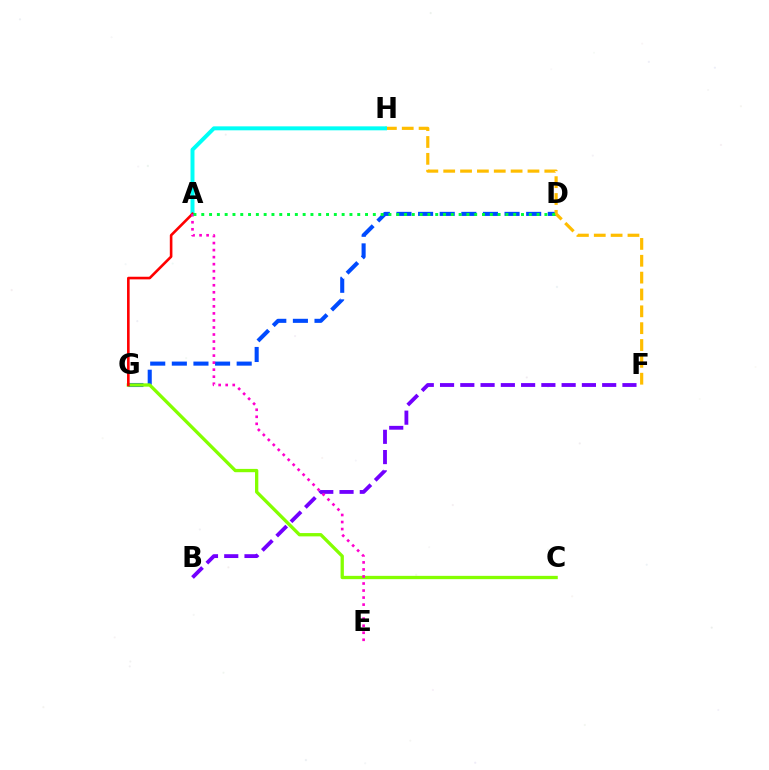{('D', 'G'): [{'color': '#004bff', 'line_style': 'dashed', 'thickness': 2.94}], ('C', 'G'): [{'color': '#84ff00', 'line_style': 'solid', 'thickness': 2.38}], ('F', 'H'): [{'color': '#ffbd00', 'line_style': 'dashed', 'thickness': 2.29}], ('A', 'H'): [{'color': '#00fff6', 'line_style': 'solid', 'thickness': 2.86}], ('A', 'G'): [{'color': '#ff0000', 'line_style': 'solid', 'thickness': 1.88}], ('B', 'F'): [{'color': '#7200ff', 'line_style': 'dashed', 'thickness': 2.75}], ('A', 'E'): [{'color': '#ff00cf', 'line_style': 'dotted', 'thickness': 1.91}], ('A', 'D'): [{'color': '#00ff39', 'line_style': 'dotted', 'thickness': 2.12}]}